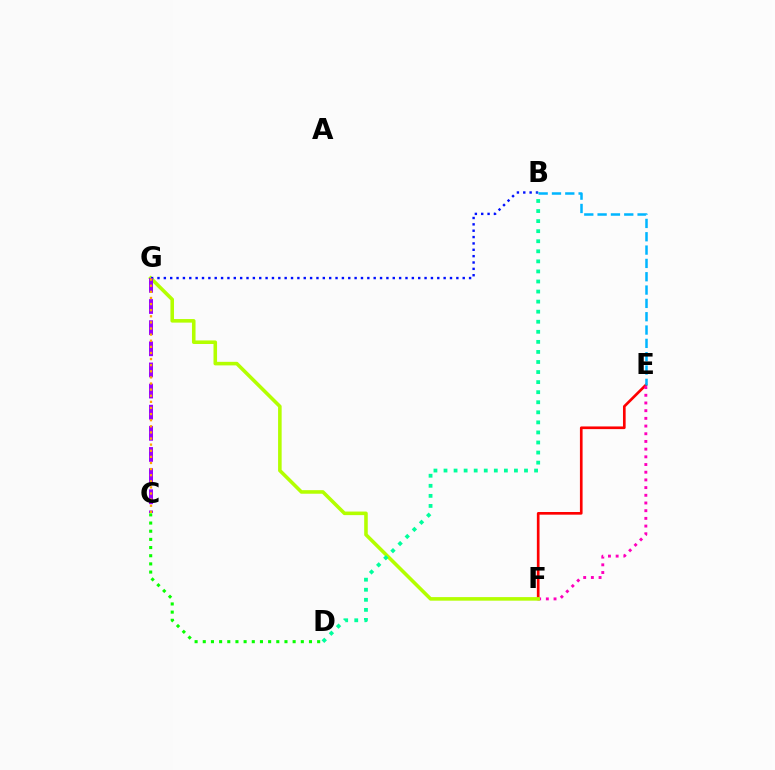{('E', 'F'): [{'color': '#ff0000', 'line_style': 'solid', 'thickness': 1.92}, {'color': '#ff00bd', 'line_style': 'dotted', 'thickness': 2.09}], ('F', 'G'): [{'color': '#b3ff00', 'line_style': 'solid', 'thickness': 2.57}], ('B', 'E'): [{'color': '#00b5ff', 'line_style': 'dashed', 'thickness': 1.81}], ('B', 'G'): [{'color': '#0010ff', 'line_style': 'dotted', 'thickness': 1.73}], ('B', 'D'): [{'color': '#00ff9d', 'line_style': 'dotted', 'thickness': 2.73}], ('C', 'D'): [{'color': '#08ff00', 'line_style': 'dotted', 'thickness': 2.22}], ('C', 'G'): [{'color': '#9b00ff', 'line_style': 'dashed', 'thickness': 2.87}, {'color': '#ffa500', 'line_style': 'dotted', 'thickness': 1.66}]}